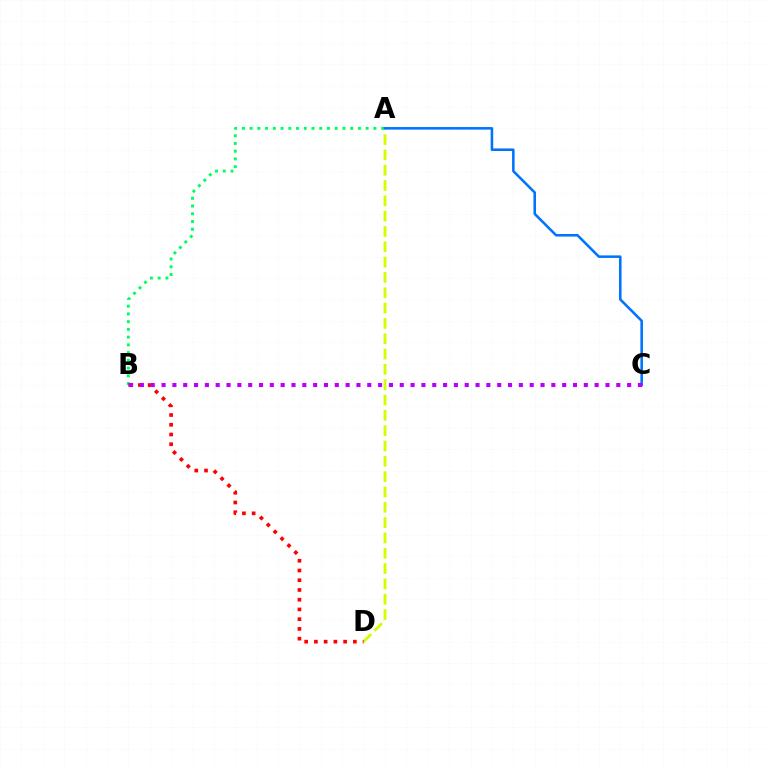{('A', 'D'): [{'color': '#d1ff00', 'line_style': 'dashed', 'thickness': 2.08}], ('A', 'B'): [{'color': '#00ff5c', 'line_style': 'dotted', 'thickness': 2.1}], ('B', 'D'): [{'color': '#ff0000', 'line_style': 'dotted', 'thickness': 2.65}], ('A', 'C'): [{'color': '#0074ff', 'line_style': 'solid', 'thickness': 1.84}], ('B', 'C'): [{'color': '#b900ff', 'line_style': 'dotted', 'thickness': 2.94}]}